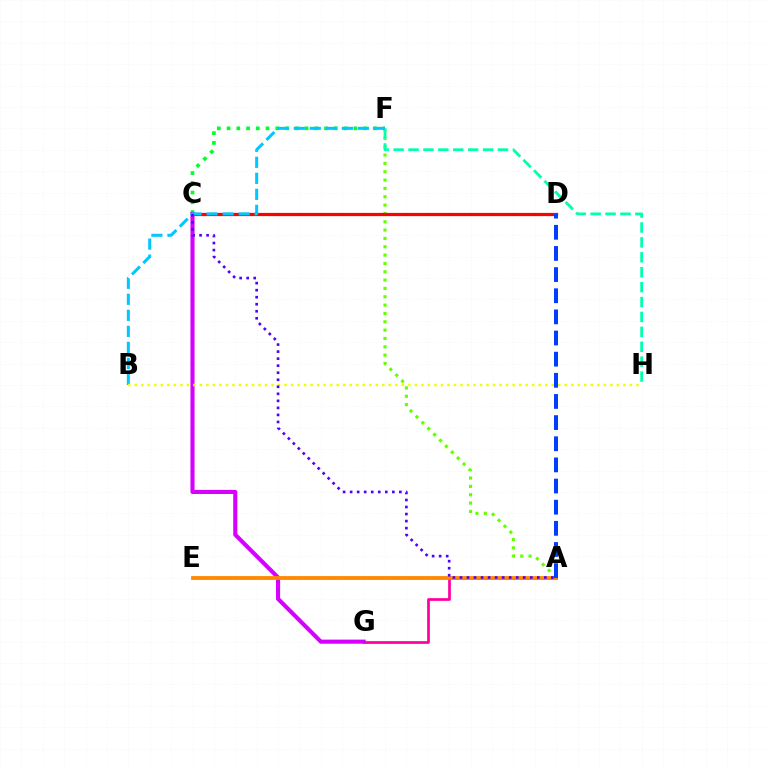{('A', 'G'): [{'color': '#ff00a0', 'line_style': 'solid', 'thickness': 1.95}], ('C', 'F'): [{'color': '#00ff27', 'line_style': 'dotted', 'thickness': 2.65}], ('A', 'F'): [{'color': '#66ff00', 'line_style': 'dotted', 'thickness': 2.26}], ('C', 'G'): [{'color': '#d600ff', 'line_style': 'solid', 'thickness': 2.96}], ('A', 'E'): [{'color': '#ff8800', 'line_style': 'solid', 'thickness': 2.74}], ('C', 'D'): [{'color': '#ff0000', 'line_style': 'solid', 'thickness': 2.32}], ('A', 'D'): [{'color': '#003fff', 'line_style': 'dashed', 'thickness': 2.87}], ('F', 'H'): [{'color': '#00ffaf', 'line_style': 'dashed', 'thickness': 2.03}], ('B', 'F'): [{'color': '#00c7ff', 'line_style': 'dashed', 'thickness': 2.18}], ('B', 'H'): [{'color': '#eeff00', 'line_style': 'dotted', 'thickness': 1.77}], ('A', 'C'): [{'color': '#4f00ff', 'line_style': 'dotted', 'thickness': 1.91}]}